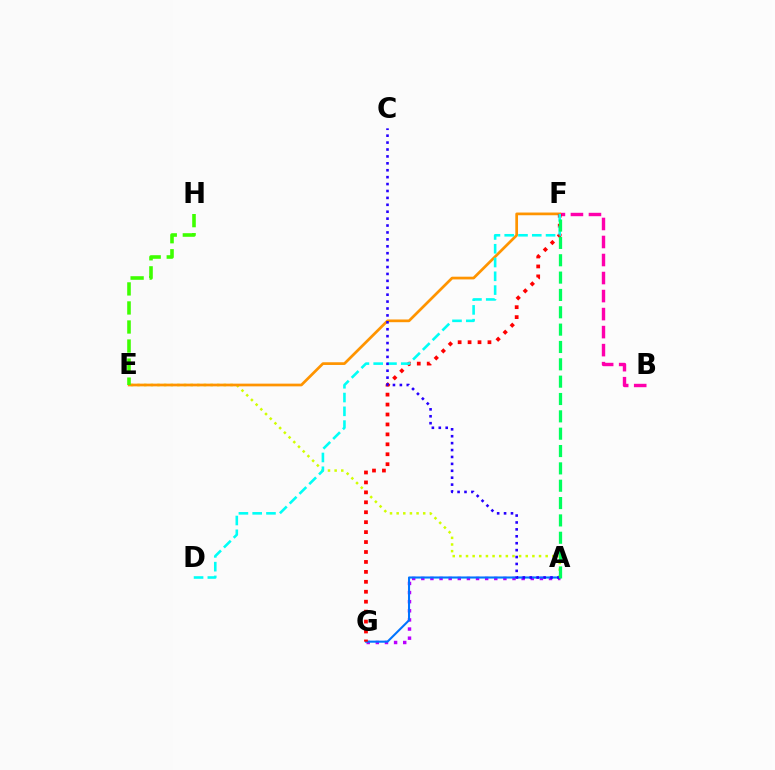{('B', 'F'): [{'color': '#ff00ac', 'line_style': 'dashed', 'thickness': 2.45}], ('A', 'E'): [{'color': '#d1ff00', 'line_style': 'dotted', 'thickness': 1.8}], ('A', 'G'): [{'color': '#b900ff', 'line_style': 'dotted', 'thickness': 2.48}, {'color': '#0074ff', 'line_style': 'solid', 'thickness': 1.51}], ('E', 'F'): [{'color': '#ff9400', 'line_style': 'solid', 'thickness': 1.96}], ('F', 'G'): [{'color': '#ff0000', 'line_style': 'dotted', 'thickness': 2.7}], ('D', 'F'): [{'color': '#00fff6', 'line_style': 'dashed', 'thickness': 1.87}], ('A', 'C'): [{'color': '#2500ff', 'line_style': 'dotted', 'thickness': 1.88}], ('A', 'F'): [{'color': '#00ff5c', 'line_style': 'dashed', 'thickness': 2.36}], ('E', 'H'): [{'color': '#3dff00', 'line_style': 'dashed', 'thickness': 2.59}]}